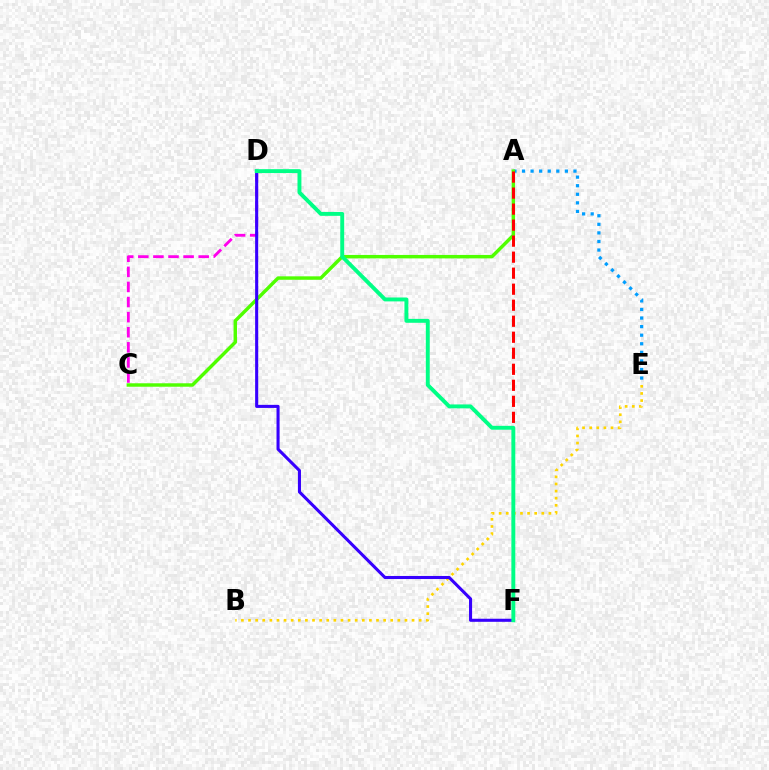{('C', 'D'): [{'color': '#ff00ed', 'line_style': 'dashed', 'thickness': 2.05}], ('A', 'E'): [{'color': '#009eff', 'line_style': 'dotted', 'thickness': 2.33}], ('B', 'E'): [{'color': '#ffd500', 'line_style': 'dotted', 'thickness': 1.93}], ('A', 'C'): [{'color': '#4fff00', 'line_style': 'solid', 'thickness': 2.48}], ('A', 'F'): [{'color': '#ff0000', 'line_style': 'dashed', 'thickness': 2.18}], ('D', 'F'): [{'color': '#3700ff', 'line_style': 'solid', 'thickness': 2.21}, {'color': '#00ff86', 'line_style': 'solid', 'thickness': 2.81}]}